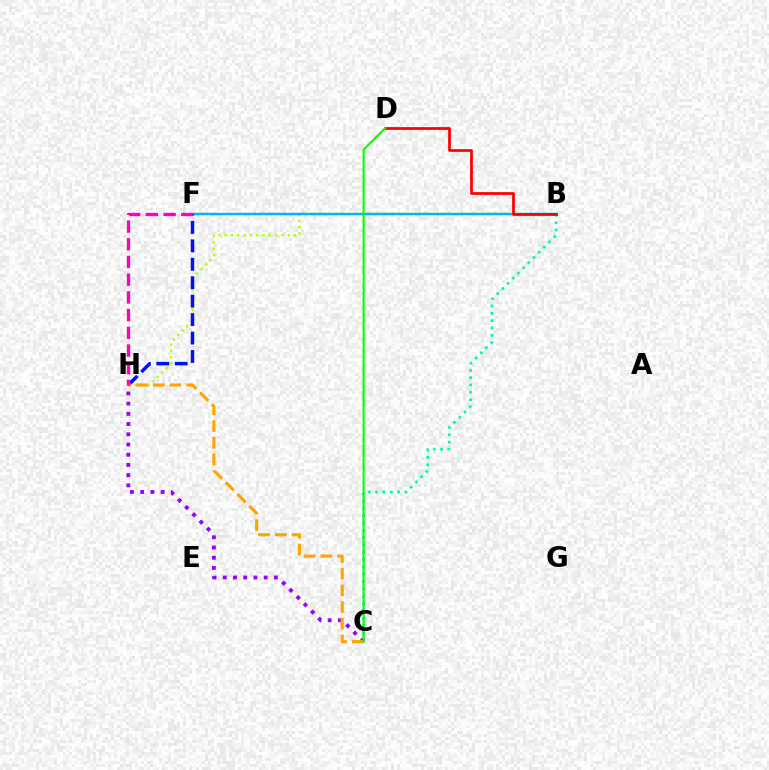{('B', 'H'): [{'color': '#b3ff00', 'line_style': 'dotted', 'thickness': 1.71}], ('B', 'F'): [{'color': '#00b5ff', 'line_style': 'solid', 'thickness': 1.78}], ('B', 'C'): [{'color': '#00ff9d', 'line_style': 'dotted', 'thickness': 1.99}], ('F', 'H'): [{'color': '#0010ff', 'line_style': 'dashed', 'thickness': 2.5}, {'color': '#ff00bd', 'line_style': 'dashed', 'thickness': 2.41}], ('C', 'H'): [{'color': '#9b00ff', 'line_style': 'dotted', 'thickness': 2.78}, {'color': '#ffa500', 'line_style': 'dashed', 'thickness': 2.27}], ('B', 'D'): [{'color': '#ff0000', 'line_style': 'solid', 'thickness': 1.97}], ('C', 'D'): [{'color': '#08ff00', 'line_style': 'solid', 'thickness': 1.52}]}